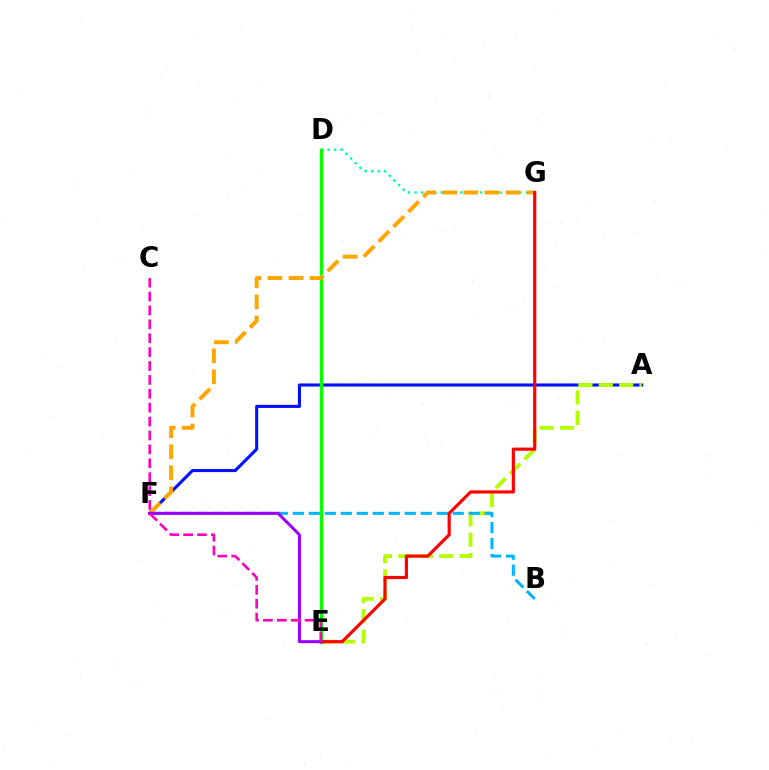{('A', 'F'): [{'color': '#0010ff', 'line_style': 'solid', 'thickness': 2.22}], ('A', 'E'): [{'color': '#b3ff00', 'line_style': 'dashed', 'thickness': 2.77}], ('D', 'G'): [{'color': '#00ff9d', 'line_style': 'dotted', 'thickness': 1.78}], ('D', 'E'): [{'color': '#08ff00', 'line_style': 'solid', 'thickness': 2.42}], ('B', 'F'): [{'color': '#00b5ff', 'line_style': 'dashed', 'thickness': 2.17}], ('F', 'G'): [{'color': '#ffa500', 'line_style': 'dashed', 'thickness': 2.86}], ('E', 'G'): [{'color': '#ff0000', 'line_style': 'solid', 'thickness': 2.27}], ('E', 'F'): [{'color': '#9b00ff', 'line_style': 'solid', 'thickness': 2.17}], ('C', 'E'): [{'color': '#ff00bd', 'line_style': 'dashed', 'thickness': 1.89}]}